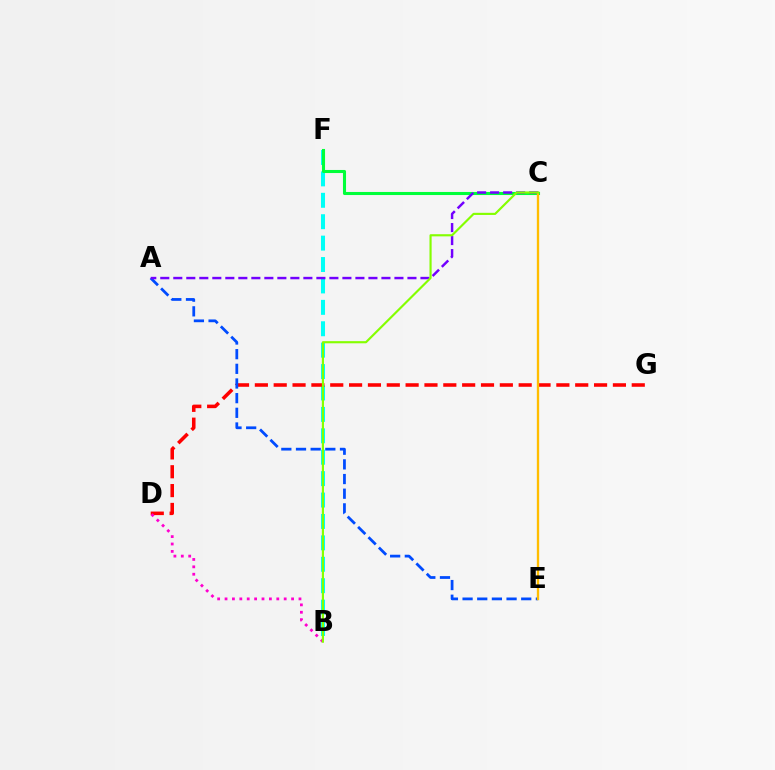{('B', 'F'): [{'color': '#00fff6', 'line_style': 'dashed', 'thickness': 2.91}], ('C', 'F'): [{'color': '#00ff39', 'line_style': 'solid', 'thickness': 2.21}], ('D', 'G'): [{'color': '#ff0000', 'line_style': 'dashed', 'thickness': 2.56}], ('B', 'D'): [{'color': '#ff00cf', 'line_style': 'dotted', 'thickness': 2.01}], ('A', 'E'): [{'color': '#004bff', 'line_style': 'dashed', 'thickness': 1.99}], ('A', 'C'): [{'color': '#7200ff', 'line_style': 'dashed', 'thickness': 1.77}], ('C', 'E'): [{'color': '#ffbd00', 'line_style': 'solid', 'thickness': 1.68}], ('B', 'C'): [{'color': '#84ff00', 'line_style': 'solid', 'thickness': 1.55}]}